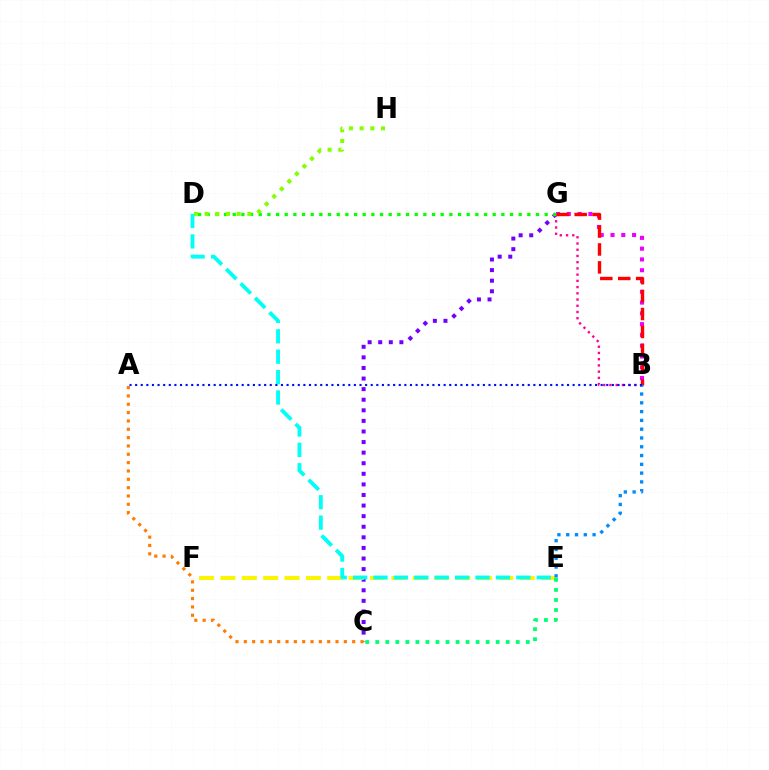{('C', 'G'): [{'color': '#7200ff', 'line_style': 'dotted', 'thickness': 2.88}], ('B', 'G'): [{'color': '#ee00ff', 'line_style': 'dotted', 'thickness': 2.93}, {'color': '#ff0094', 'line_style': 'dotted', 'thickness': 1.69}, {'color': '#ff0000', 'line_style': 'dashed', 'thickness': 2.44}], ('E', 'F'): [{'color': '#fcf500', 'line_style': 'dashed', 'thickness': 2.9}], ('A', 'C'): [{'color': '#ff7c00', 'line_style': 'dotted', 'thickness': 2.27}], ('D', 'G'): [{'color': '#08ff00', 'line_style': 'dotted', 'thickness': 2.35}], ('D', 'H'): [{'color': '#84ff00', 'line_style': 'dotted', 'thickness': 2.9}], ('C', 'E'): [{'color': '#00ff74', 'line_style': 'dotted', 'thickness': 2.73}], ('D', 'E'): [{'color': '#00fff6', 'line_style': 'dashed', 'thickness': 2.77}], ('B', 'E'): [{'color': '#008cff', 'line_style': 'dotted', 'thickness': 2.39}], ('A', 'B'): [{'color': '#0010ff', 'line_style': 'dotted', 'thickness': 1.52}]}